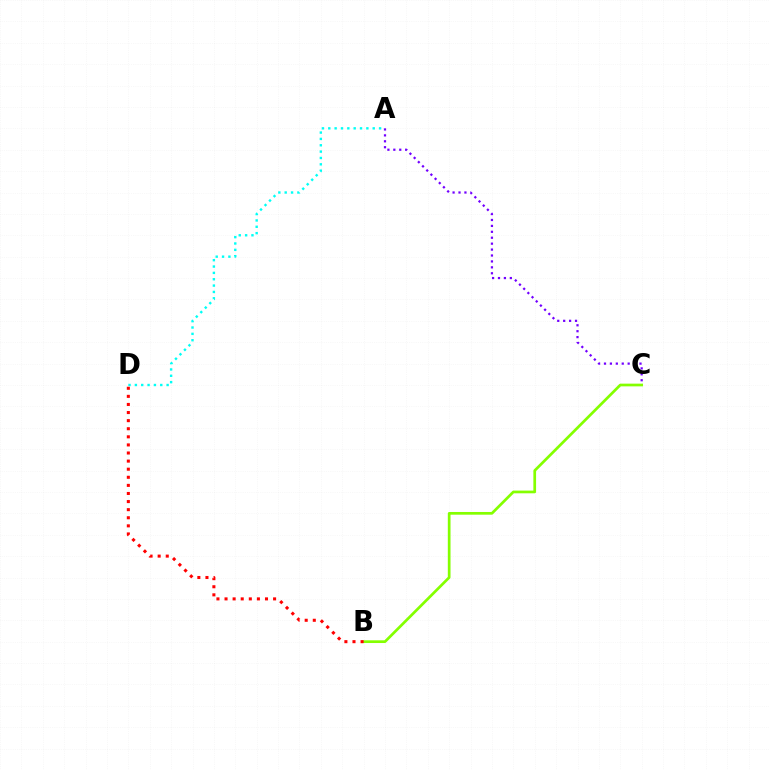{('B', 'C'): [{'color': '#84ff00', 'line_style': 'solid', 'thickness': 1.95}], ('A', 'D'): [{'color': '#00fff6', 'line_style': 'dotted', 'thickness': 1.72}], ('A', 'C'): [{'color': '#7200ff', 'line_style': 'dotted', 'thickness': 1.61}], ('B', 'D'): [{'color': '#ff0000', 'line_style': 'dotted', 'thickness': 2.2}]}